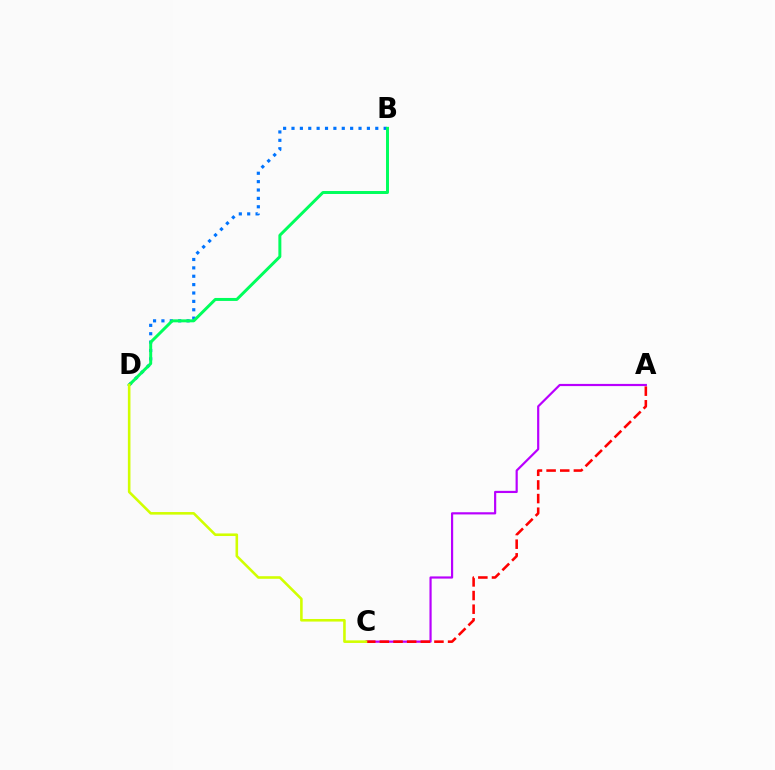{('A', 'C'): [{'color': '#b900ff', 'line_style': 'solid', 'thickness': 1.57}, {'color': '#ff0000', 'line_style': 'dashed', 'thickness': 1.85}], ('B', 'D'): [{'color': '#0074ff', 'line_style': 'dotted', 'thickness': 2.28}, {'color': '#00ff5c', 'line_style': 'solid', 'thickness': 2.14}], ('C', 'D'): [{'color': '#d1ff00', 'line_style': 'solid', 'thickness': 1.86}]}